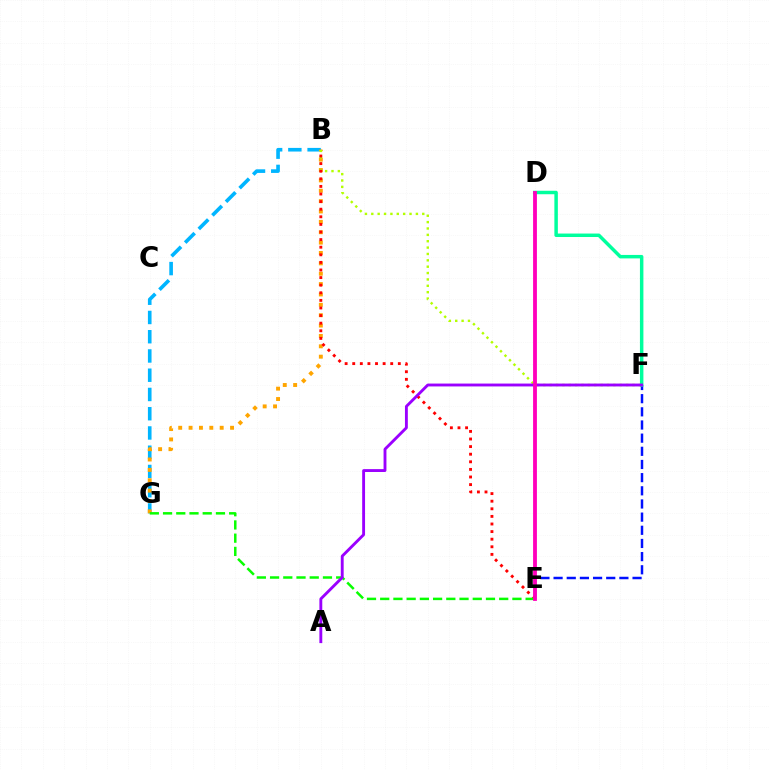{('E', 'F'): [{'color': '#0010ff', 'line_style': 'dashed', 'thickness': 1.79}], ('D', 'F'): [{'color': '#00ff9d', 'line_style': 'solid', 'thickness': 2.5}], ('B', 'G'): [{'color': '#00b5ff', 'line_style': 'dashed', 'thickness': 2.62}, {'color': '#ffa500', 'line_style': 'dotted', 'thickness': 2.82}], ('B', 'F'): [{'color': '#b3ff00', 'line_style': 'dotted', 'thickness': 1.73}], ('B', 'E'): [{'color': '#ff0000', 'line_style': 'dotted', 'thickness': 2.06}], ('E', 'G'): [{'color': '#08ff00', 'line_style': 'dashed', 'thickness': 1.8}], ('A', 'F'): [{'color': '#9b00ff', 'line_style': 'solid', 'thickness': 2.07}], ('D', 'E'): [{'color': '#ff00bd', 'line_style': 'solid', 'thickness': 2.75}]}